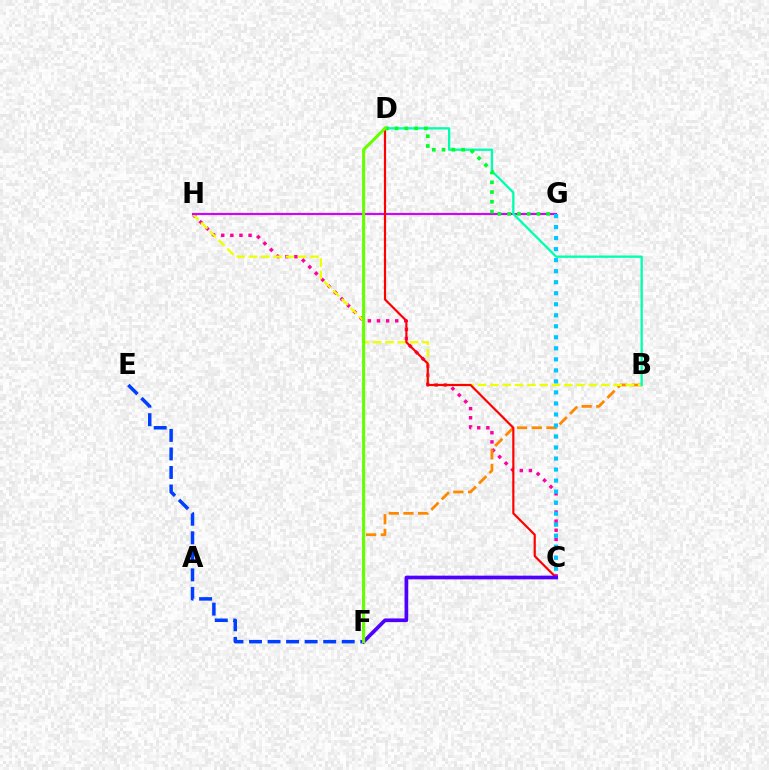{('C', 'H'): [{'color': '#ff00a0', 'line_style': 'dotted', 'thickness': 2.47}], ('B', 'F'): [{'color': '#ff8800', 'line_style': 'dashed', 'thickness': 2.0}], ('B', 'H'): [{'color': '#eeff00', 'line_style': 'dashed', 'thickness': 1.67}], ('E', 'F'): [{'color': '#003fff', 'line_style': 'dashed', 'thickness': 2.52}], ('G', 'H'): [{'color': '#d600ff', 'line_style': 'solid', 'thickness': 1.54}], ('C', 'D'): [{'color': '#ff0000', 'line_style': 'solid', 'thickness': 1.57}], ('B', 'D'): [{'color': '#00ffaf', 'line_style': 'solid', 'thickness': 1.67}], ('D', 'G'): [{'color': '#00ff27', 'line_style': 'dotted', 'thickness': 2.65}], ('C', 'G'): [{'color': '#00c7ff', 'line_style': 'dotted', 'thickness': 2.99}], ('C', 'F'): [{'color': '#4f00ff', 'line_style': 'solid', 'thickness': 2.66}], ('D', 'F'): [{'color': '#66ff00', 'line_style': 'solid', 'thickness': 2.21}]}